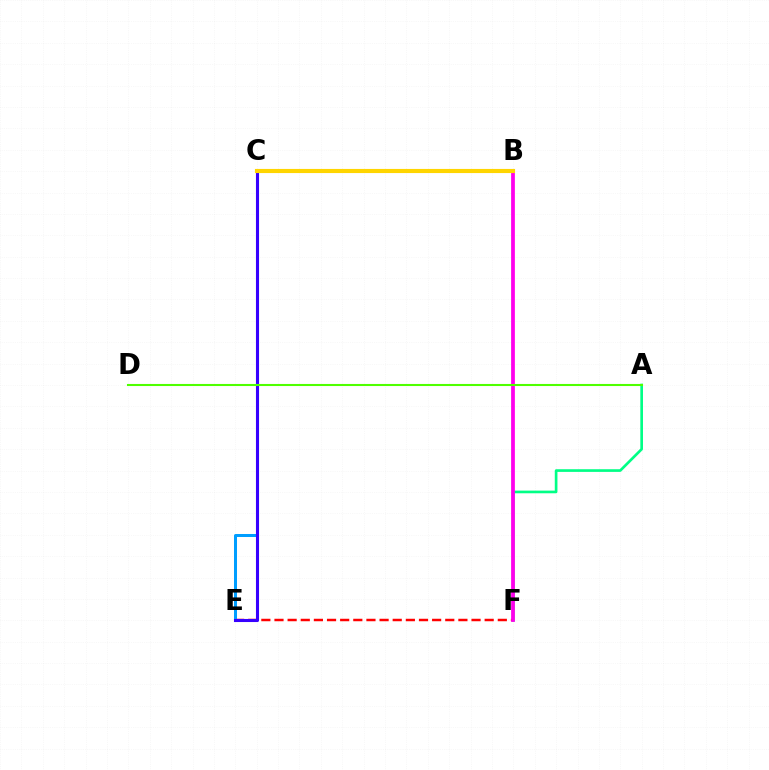{('E', 'F'): [{'color': '#ff0000', 'line_style': 'dashed', 'thickness': 1.78}], ('C', 'E'): [{'color': '#009eff', 'line_style': 'solid', 'thickness': 2.17}, {'color': '#3700ff', 'line_style': 'solid', 'thickness': 2.22}], ('A', 'F'): [{'color': '#00ff86', 'line_style': 'solid', 'thickness': 1.92}], ('B', 'F'): [{'color': '#ff00ed', 'line_style': 'solid', 'thickness': 2.71}], ('A', 'D'): [{'color': '#4fff00', 'line_style': 'solid', 'thickness': 1.5}], ('B', 'C'): [{'color': '#ffd500', 'line_style': 'solid', 'thickness': 2.98}]}